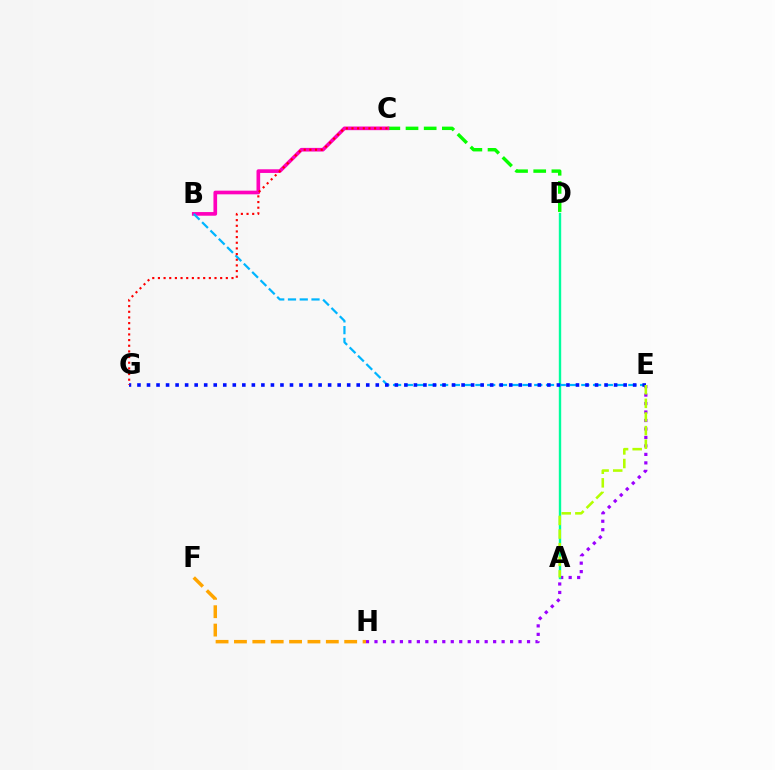{('C', 'D'): [{'color': '#08ff00', 'line_style': 'dashed', 'thickness': 2.47}], ('E', 'H'): [{'color': '#9b00ff', 'line_style': 'dotted', 'thickness': 2.3}], ('B', 'C'): [{'color': '#ff00bd', 'line_style': 'solid', 'thickness': 2.63}], ('A', 'D'): [{'color': '#00ff9d', 'line_style': 'solid', 'thickness': 1.72}], ('B', 'E'): [{'color': '#00b5ff', 'line_style': 'dashed', 'thickness': 1.6}], ('E', 'G'): [{'color': '#0010ff', 'line_style': 'dotted', 'thickness': 2.59}], ('A', 'E'): [{'color': '#b3ff00', 'line_style': 'dashed', 'thickness': 1.85}], ('C', 'G'): [{'color': '#ff0000', 'line_style': 'dotted', 'thickness': 1.54}], ('F', 'H'): [{'color': '#ffa500', 'line_style': 'dashed', 'thickness': 2.5}]}